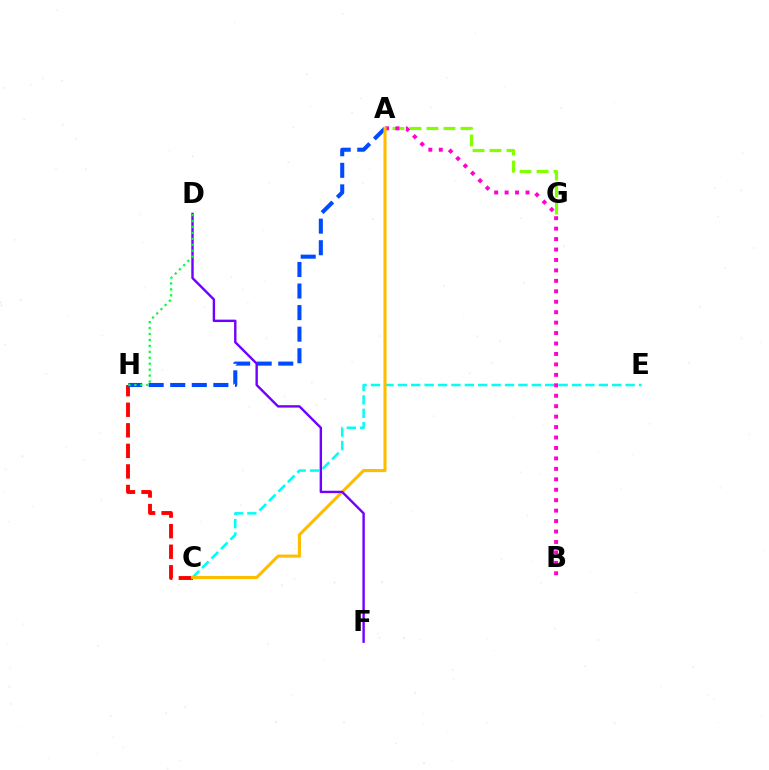{('A', 'G'): [{'color': '#84ff00', 'line_style': 'dashed', 'thickness': 2.31}], ('C', 'H'): [{'color': '#ff0000', 'line_style': 'dashed', 'thickness': 2.79}], ('C', 'E'): [{'color': '#00fff6', 'line_style': 'dashed', 'thickness': 1.82}], ('A', 'H'): [{'color': '#004bff', 'line_style': 'dashed', 'thickness': 2.93}], ('A', 'B'): [{'color': '#ff00cf', 'line_style': 'dotted', 'thickness': 2.84}], ('A', 'C'): [{'color': '#ffbd00', 'line_style': 'solid', 'thickness': 2.24}], ('D', 'F'): [{'color': '#7200ff', 'line_style': 'solid', 'thickness': 1.73}], ('D', 'H'): [{'color': '#00ff39', 'line_style': 'dotted', 'thickness': 1.61}]}